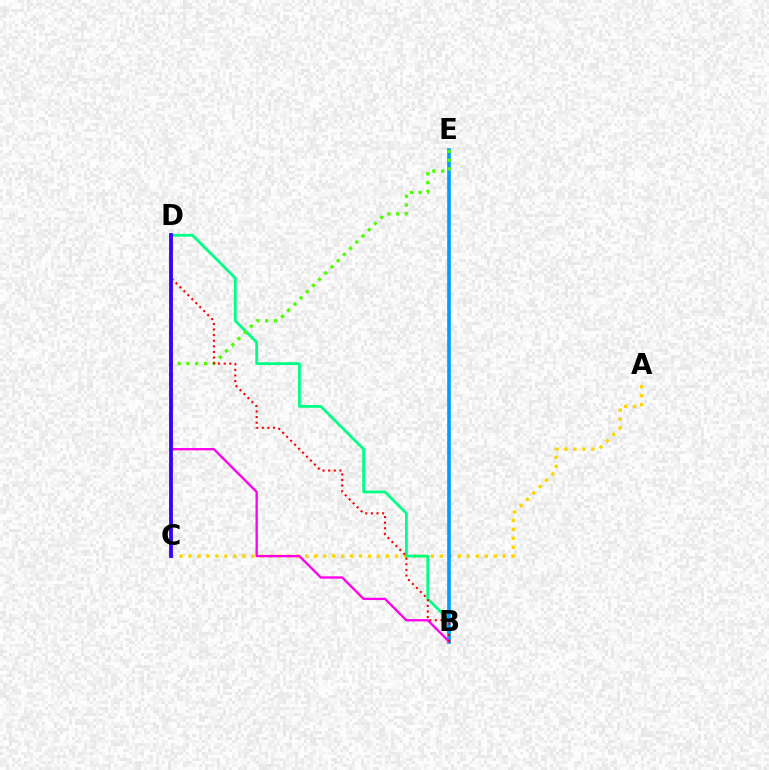{('A', 'C'): [{'color': '#ffd500', 'line_style': 'dotted', 'thickness': 2.44}], ('B', 'D'): [{'color': '#00ff86', 'line_style': 'solid', 'thickness': 2.0}, {'color': '#ff00ed', 'line_style': 'solid', 'thickness': 1.67}, {'color': '#ff0000', 'line_style': 'dotted', 'thickness': 1.52}], ('B', 'E'): [{'color': '#009eff', 'line_style': 'solid', 'thickness': 2.63}], ('C', 'E'): [{'color': '#4fff00', 'line_style': 'dotted', 'thickness': 2.38}], ('C', 'D'): [{'color': '#3700ff', 'line_style': 'solid', 'thickness': 2.74}]}